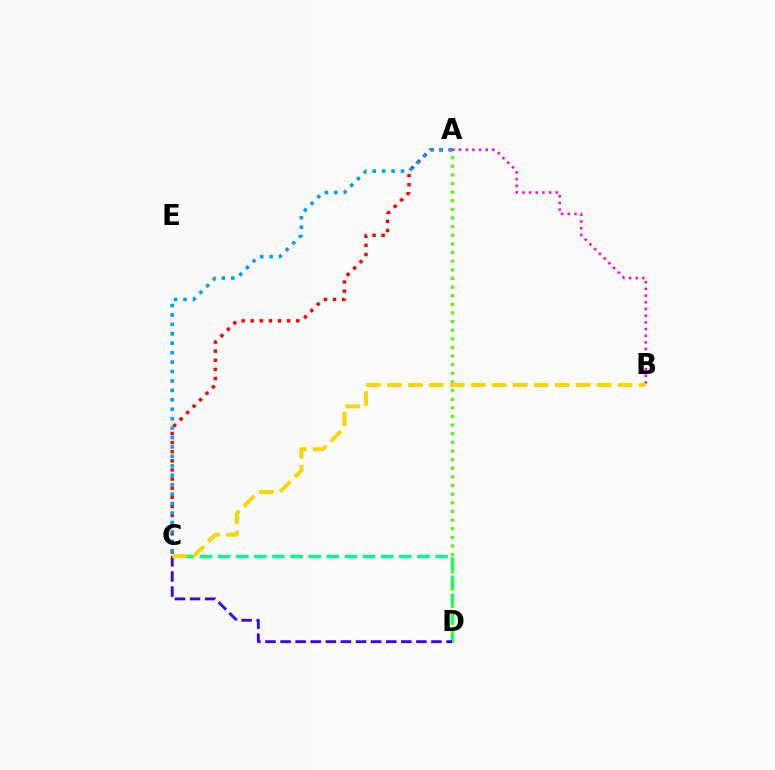{('A', 'C'): [{'color': '#ff0000', 'line_style': 'dotted', 'thickness': 2.48}, {'color': '#009eff', 'line_style': 'dotted', 'thickness': 2.56}], ('A', 'B'): [{'color': '#ff00ed', 'line_style': 'dotted', 'thickness': 1.82}], ('C', 'D'): [{'color': '#00ff86', 'line_style': 'dashed', 'thickness': 2.46}, {'color': '#3700ff', 'line_style': 'dashed', 'thickness': 2.05}], ('A', 'D'): [{'color': '#4fff00', 'line_style': 'dotted', 'thickness': 2.34}], ('B', 'C'): [{'color': '#ffd500', 'line_style': 'dashed', 'thickness': 2.85}]}